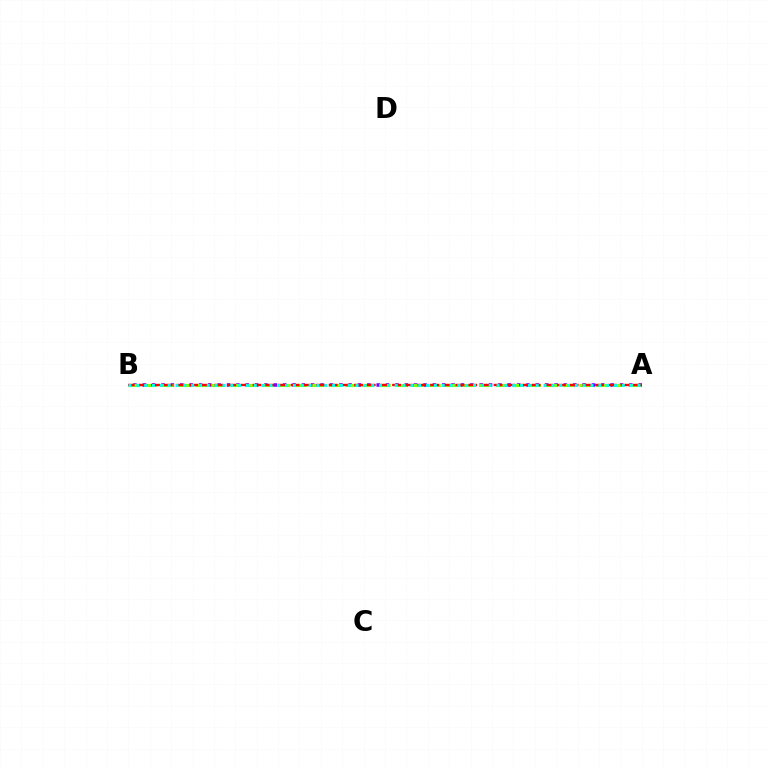{('A', 'B'): [{'color': '#7200ff', 'line_style': 'dotted', 'thickness': 2.54}, {'color': '#84ff00', 'line_style': 'dashed', 'thickness': 2.27}, {'color': '#ff0000', 'line_style': 'dashed', 'thickness': 1.72}, {'color': '#00fff6', 'line_style': 'dotted', 'thickness': 2.13}]}